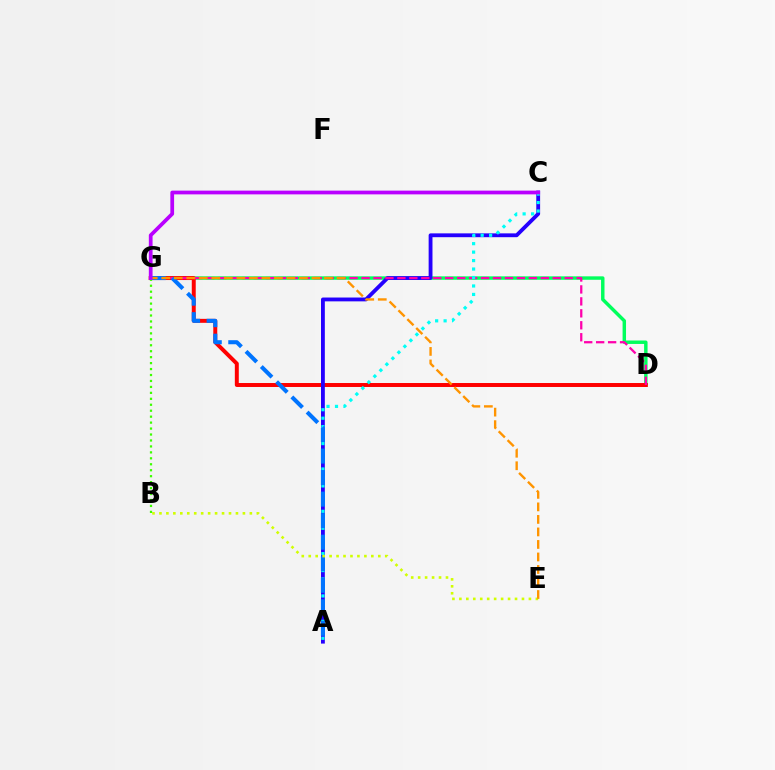{('D', 'G'): [{'color': '#00ff5c', 'line_style': 'solid', 'thickness': 2.48}, {'color': '#ff0000', 'line_style': 'solid', 'thickness': 2.85}, {'color': '#ff00ac', 'line_style': 'dashed', 'thickness': 1.62}], ('A', 'C'): [{'color': '#2500ff', 'line_style': 'solid', 'thickness': 2.76}, {'color': '#00fff6', 'line_style': 'dotted', 'thickness': 2.3}], ('A', 'G'): [{'color': '#0074ff', 'line_style': 'dashed', 'thickness': 2.92}], ('B', 'E'): [{'color': '#d1ff00', 'line_style': 'dotted', 'thickness': 1.89}], ('E', 'G'): [{'color': '#ff9400', 'line_style': 'dashed', 'thickness': 1.7}], ('B', 'G'): [{'color': '#3dff00', 'line_style': 'dotted', 'thickness': 1.62}], ('C', 'G'): [{'color': '#b900ff', 'line_style': 'solid', 'thickness': 2.69}]}